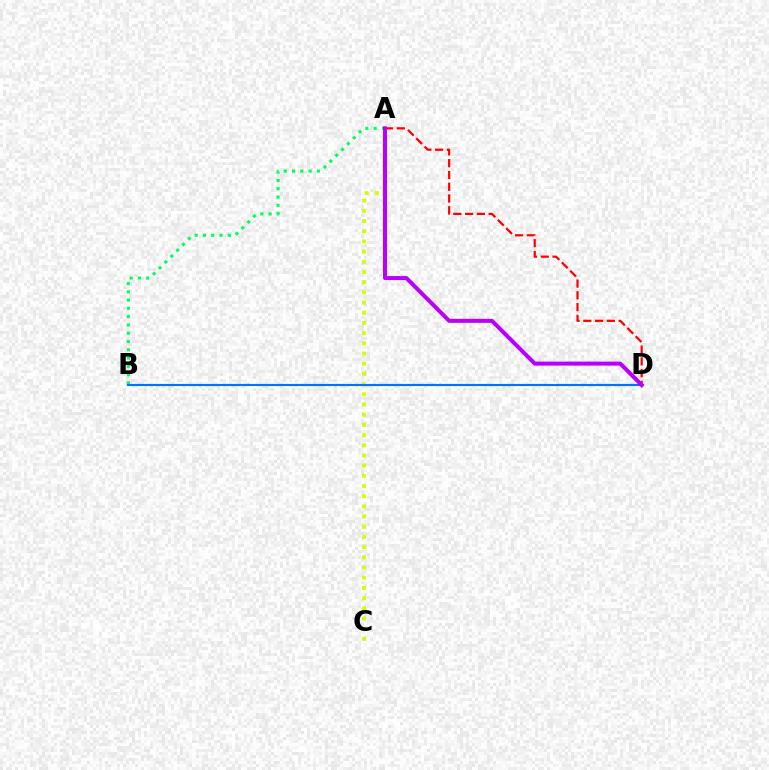{('A', 'C'): [{'color': '#d1ff00', 'line_style': 'dotted', 'thickness': 2.77}], ('A', 'B'): [{'color': '#00ff5c', 'line_style': 'dotted', 'thickness': 2.25}], ('B', 'D'): [{'color': '#0074ff', 'line_style': 'solid', 'thickness': 1.53}], ('A', 'D'): [{'color': '#ff0000', 'line_style': 'dashed', 'thickness': 1.6}, {'color': '#b900ff', 'line_style': 'solid', 'thickness': 2.9}]}